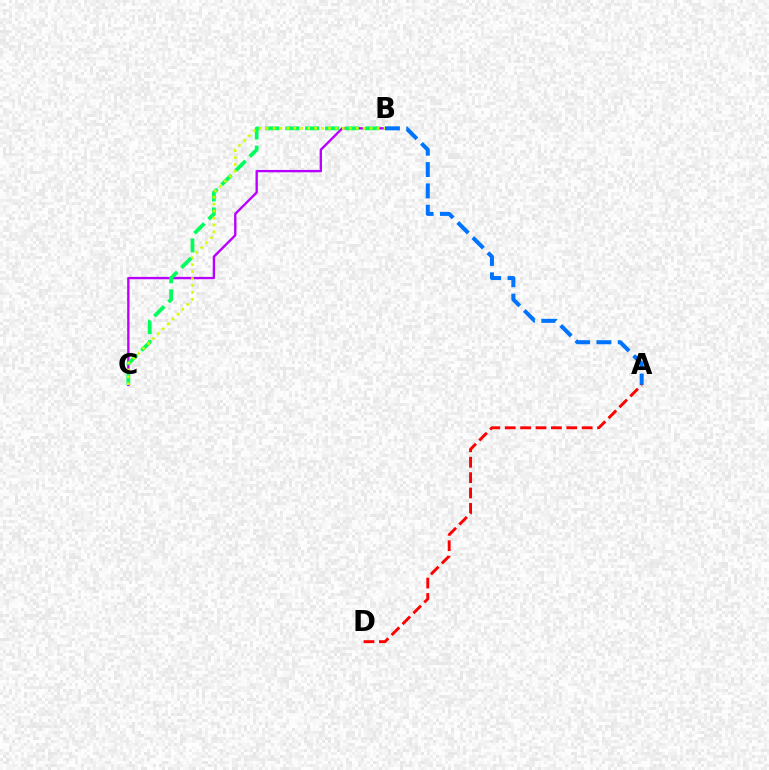{('B', 'C'): [{'color': '#b900ff', 'line_style': 'solid', 'thickness': 1.69}, {'color': '#00ff5c', 'line_style': 'dashed', 'thickness': 2.7}, {'color': '#d1ff00', 'line_style': 'dotted', 'thickness': 1.88}], ('A', 'B'): [{'color': '#0074ff', 'line_style': 'dashed', 'thickness': 2.9}], ('A', 'D'): [{'color': '#ff0000', 'line_style': 'dashed', 'thickness': 2.09}]}